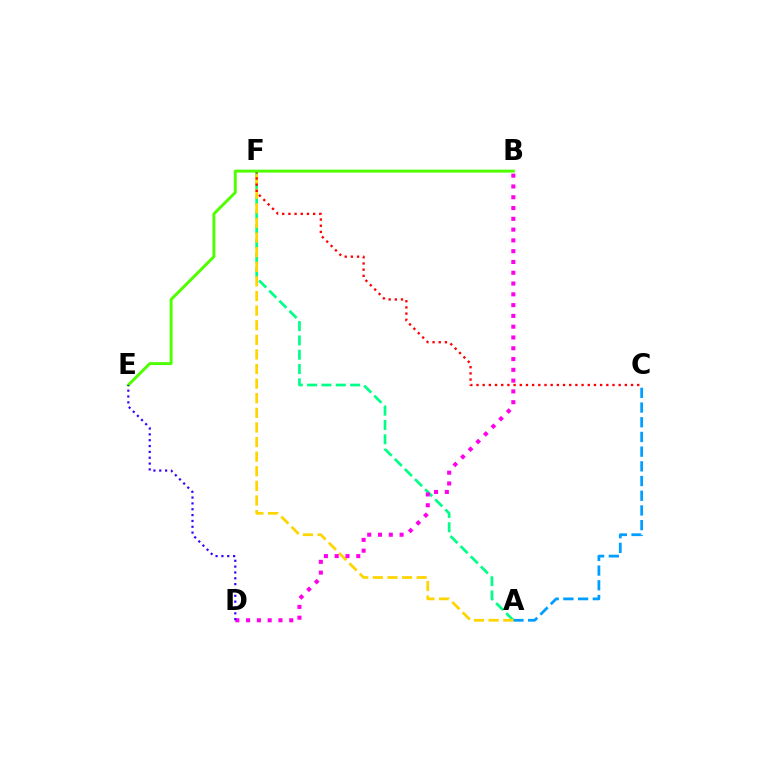{('A', 'F'): [{'color': '#00ff86', 'line_style': 'dashed', 'thickness': 1.95}, {'color': '#ffd500', 'line_style': 'dashed', 'thickness': 1.98}], ('A', 'C'): [{'color': '#009eff', 'line_style': 'dashed', 'thickness': 2.0}], ('C', 'F'): [{'color': '#ff0000', 'line_style': 'dotted', 'thickness': 1.68}], ('B', 'D'): [{'color': '#ff00ed', 'line_style': 'dotted', 'thickness': 2.93}], ('B', 'E'): [{'color': '#4fff00', 'line_style': 'solid', 'thickness': 2.11}], ('D', 'E'): [{'color': '#3700ff', 'line_style': 'dotted', 'thickness': 1.59}]}